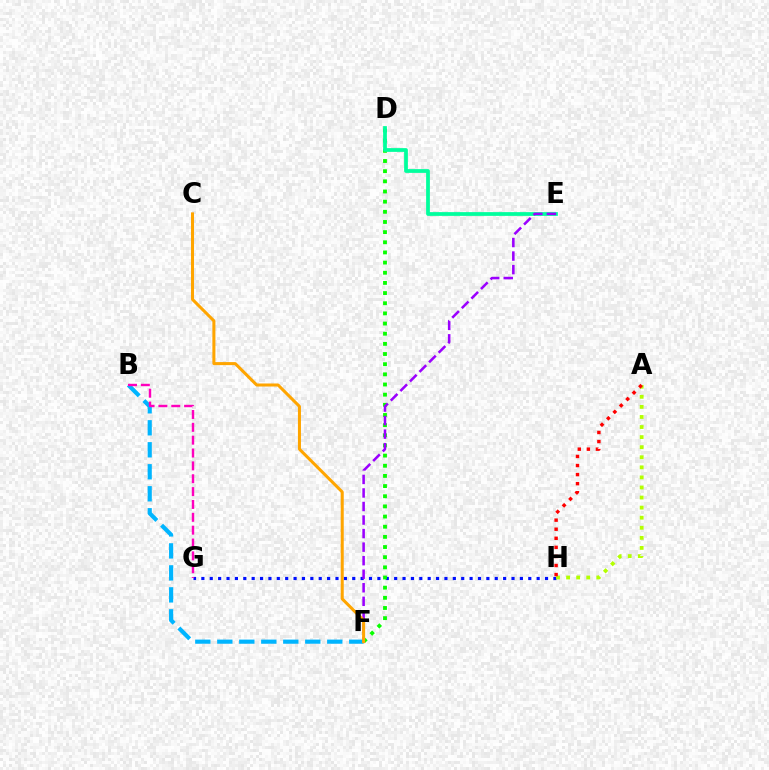{('G', 'H'): [{'color': '#0010ff', 'line_style': 'dotted', 'thickness': 2.28}], ('D', 'F'): [{'color': '#08ff00', 'line_style': 'dotted', 'thickness': 2.76}], ('D', 'E'): [{'color': '#00ff9d', 'line_style': 'solid', 'thickness': 2.7}], ('A', 'H'): [{'color': '#b3ff00', 'line_style': 'dotted', 'thickness': 2.74}, {'color': '#ff0000', 'line_style': 'dotted', 'thickness': 2.46}], ('B', 'F'): [{'color': '#00b5ff', 'line_style': 'dashed', 'thickness': 2.99}], ('B', 'G'): [{'color': '#ff00bd', 'line_style': 'dashed', 'thickness': 1.75}], ('E', 'F'): [{'color': '#9b00ff', 'line_style': 'dashed', 'thickness': 1.84}], ('C', 'F'): [{'color': '#ffa500', 'line_style': 'solid', 'thickness': 2.18}]}